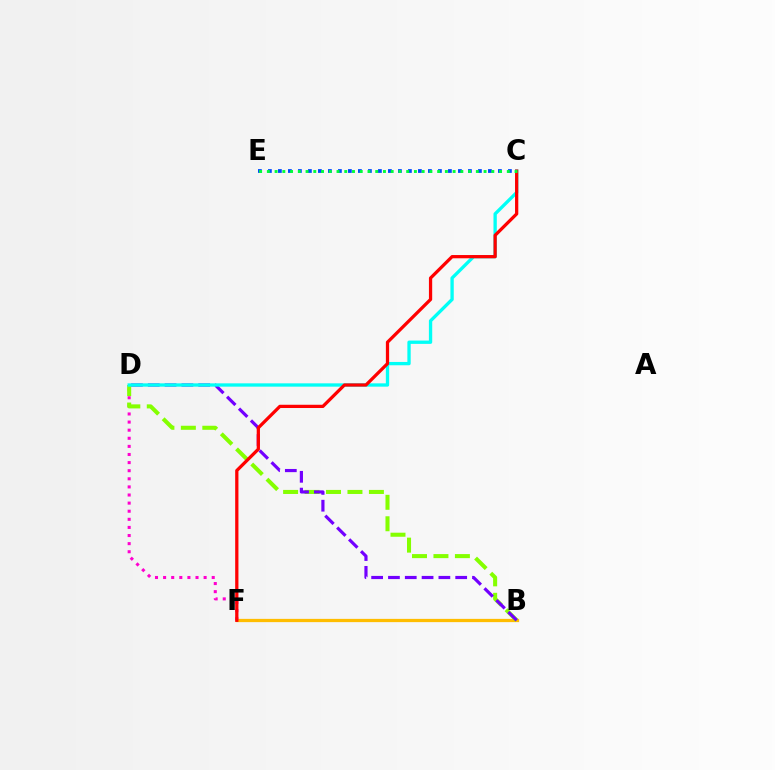{('B', 'F'): [{'color': '#ffbd00', 'line_style': 'solid', 'thickness': 2.34}], ('D', 'F'): [{'color': '#ff00cf', 'line_style': 'dotted', 'thickness': 2.2}], ('B', 'D'): [{'color': '#84ff00', 'line_style': 'dashed', 'thickness': 2.91}, {'color': '#7200ff', 'line_style': 'dashed', 'thickness': 2.28}], ('C', 'E'): [{'color': '#004bff', 'line_style': 'dotted', 'thickness': 2.72}, {'color': '#00ff39', 'line_style': 'dotted', 'thickness': 2.1}], ('C', 'D'): [{'color': '#00fff6', 'line_style': 'solid', 'thickness': 2.39}], ('C', 'F'): [{'color': '#ff0000', 'line_style': 'solid', 'thickness': 2.34}]}